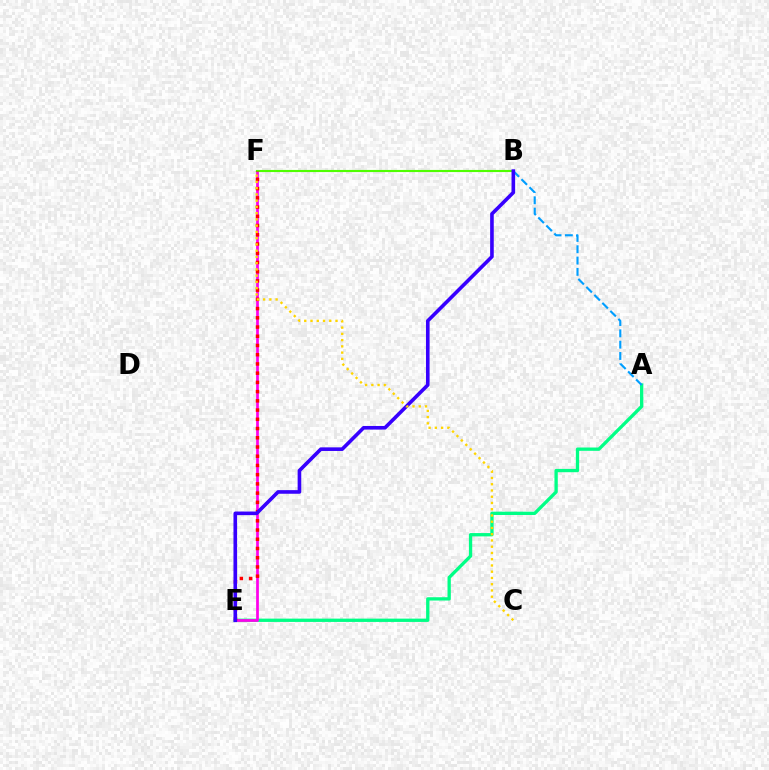{('A', 'E'): [{'color': '#00ff86', 'line_style': 'solid', 'thickness': 2.38}], ('E', 'F'): [{'color': '#ff00ed', 'line_style': 'solid', 'thickness': 1.96}, {'color': '#ff0000', 'line_style': 'dotted', 'thickness': 2.51}], ('A', 'B'): [{'color': '#009eff', 'line_style': 'dashed', 'thickness': 1.54}], ('B', 'F'): [{'color': '#4fff00', 'line_style': 'solid', 'thickness': 1.54}], ('B', 'E'): [{'color': '#3700ff', 'line_style': 'solid', 'thickness': 2.61}], ('C', 'F'): [{'color': '#ffd500', 'line_style': 'dotted', 'thickness': 1.7}]}